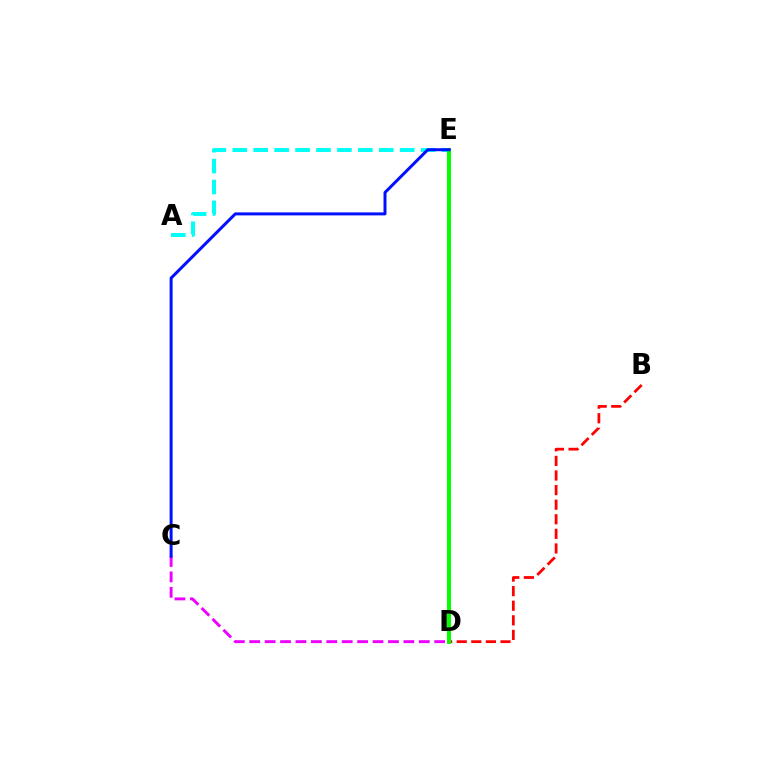{('C', 'D'): [{'color': '#ee00ff', 'line_style': 'dashed', 'thickness': 2.09}], ('B', 'D'): [{'color': '#ff0000', 'line_style': 'dashed', 'thickness': 1.98}], ('A', 'E'): [{'color': '#00fff6', 'line_style': 'dashed', 'thickness': 2.84}], ('D', 'E'): [{'color': '#fcf500', 'line_style': 'dashed', 'thickness': 2.22}, {'color': '#08ff00', 'line_style': 'solid', 'thickness': 2.87}], ('C', 'E'): [{'color': '#0010ff', 'line_style': 'solid', 'thickness': 2.15}]}